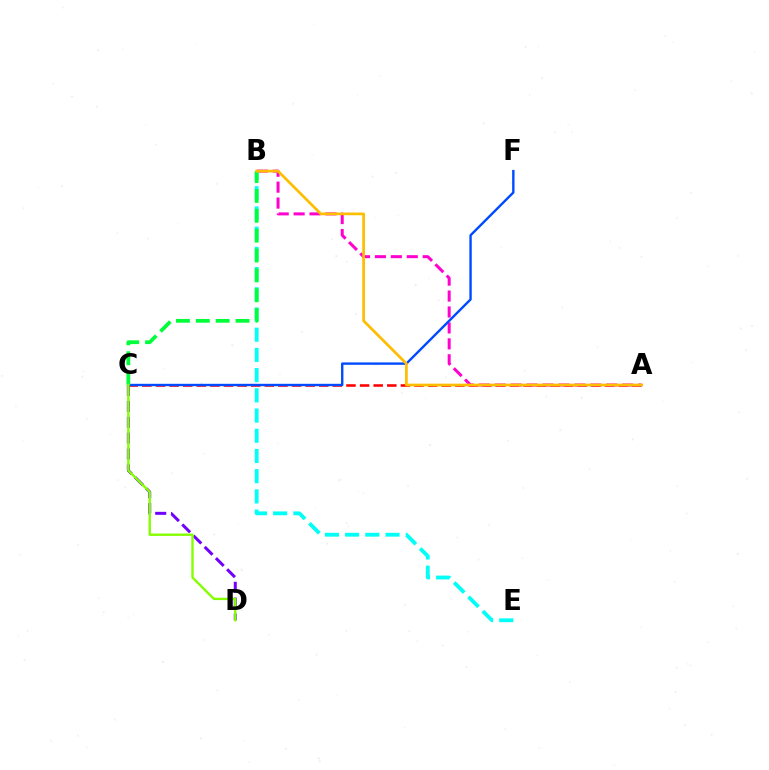{('C', 'D'): [{'color': '#7200ff', 'line_style': 'dashed', 'thickness': 2.15}, {'color': '#84ff00', 'line_style': 'solid', 'thickness': 1.72}], ('A', 'C'): [{'color': '#ff0000', 'line_style': 'dashed', 'thickness': 1.85}], ('A', 'B'): [{'color': '#ff00cf', 'line_style': 'dashed', 'thickness': 2.16}, {'color': '#ffbd00', 'line_style': 'solid', 'thickness': 1.95}], ('C', 'F'): [{'color': '#004bff', 'line_style': 'solid', 'thickness': 1.72}], ('B', 'E'): [{'color': '#00fff6', 'line_style': 'dashed', 'thickness': 2.75}], ('B', 'C'): [{'color': '#00ff39', 'line_style': 'dashed', 'thickness': 2.7}]}